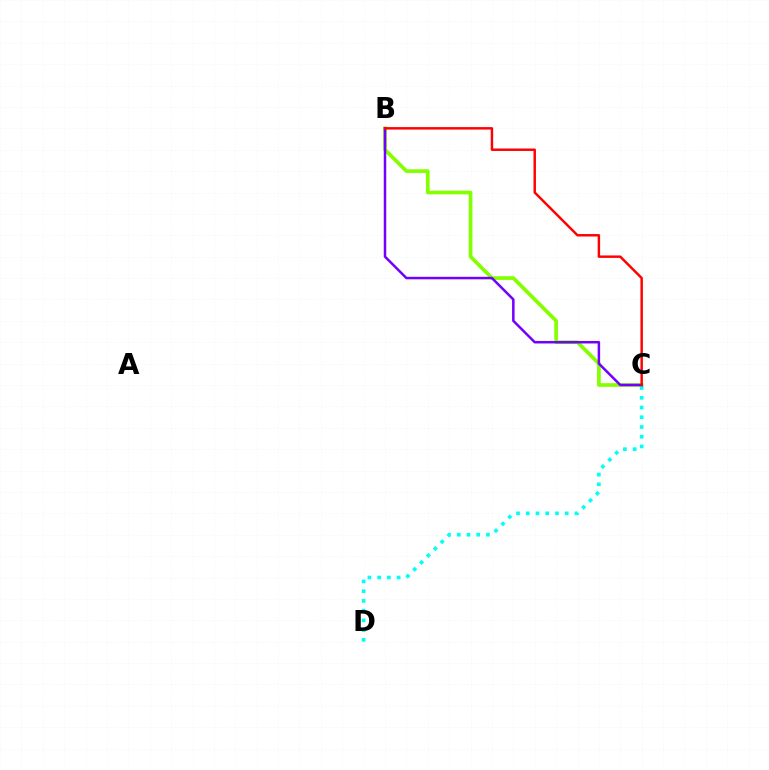{('B', 'C'): [{'color': '#84ff00', 'line_style': 'solid', 'thickness': 2.65}, {'color': '#7200ff', 'line_style': 'solid', 'thickness': 1.8}, {'color': '#ff0000', 'line_style': 'solid', 'thickness': 1.76}], ('C', 'D'): [{'color': '#00fff6', 'line_style': 'dotted', 'thickness': 2.64}]}